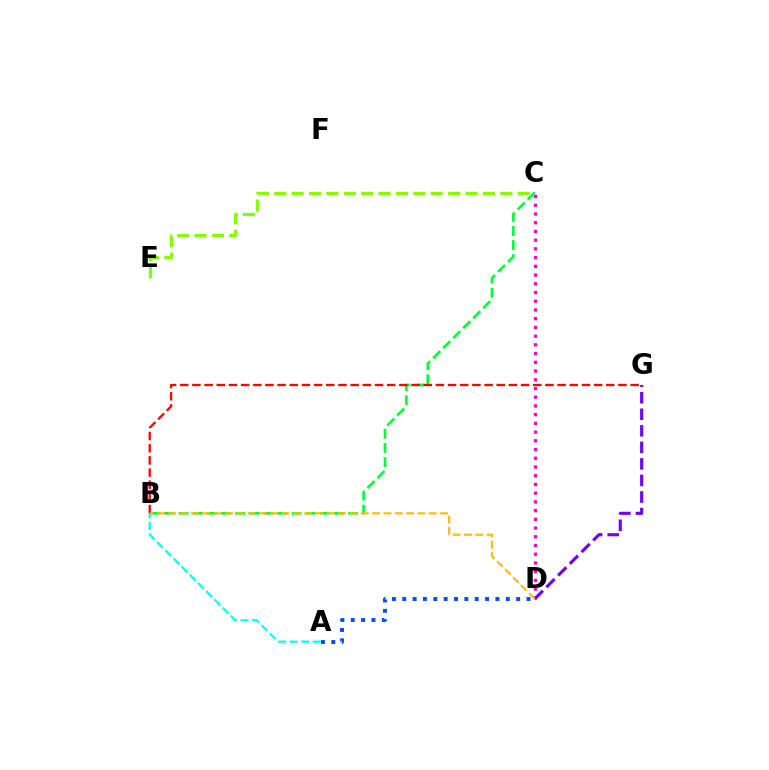{('A', 'B'): [{'color': '#00fff6', 'line_style': 'dashed', 'thickness': 1.57}], ('B', 'C'): [{'color': '#00ff39', 'line_style': 'dashed', 'thickness': 1.92}], ('C', 'E'): [{'color': '#84ff00', 'line_style': 'dashed', 'thickness': 2.36}], ('C', 'D'): [{'color': '#ff00cf', 'line_style': 'dotted', 'thickness': 2.37}], ('A', 'D'): [{'color': '#004bff', 'line_style': 'dotted', 'thickness': 2.81}], ('B', 'G'): [{'color': '#ff0000', 'line_style': 'dashed', 'thickness': 1.65}], ('D', 'G'): [{'color': '#7200ff', 'line_style': 'dashed', 'thickness': 2.25}], ('B', 'D'): [{'color': '#ffbd00', 'line_style': 'dashed', 'thickness': 1.54}]}